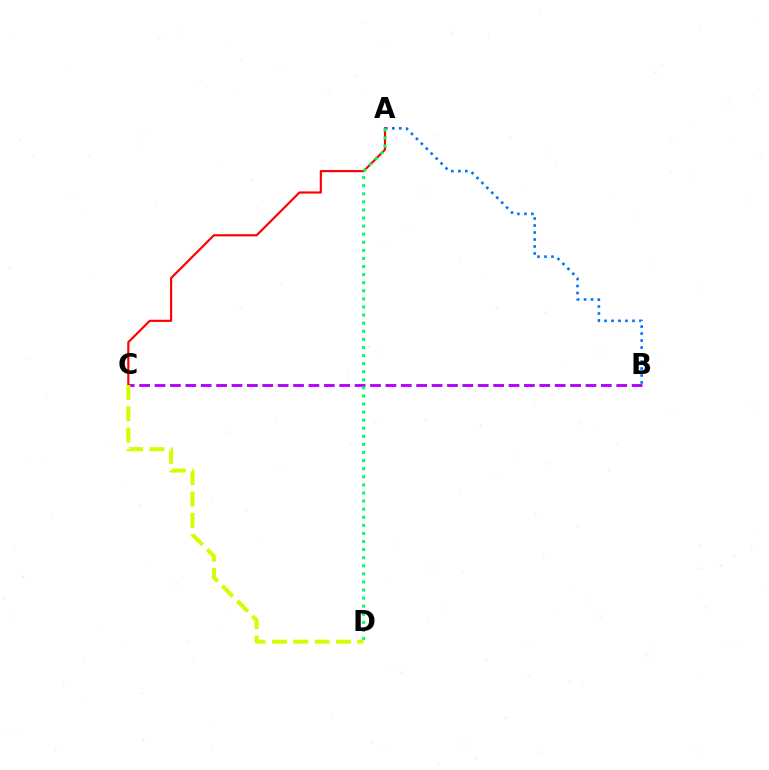{('B', 'C'): [{'color': '#b900ff', 'line_style': 'dashed', 'thickness': 2.09}], ('A', 'B'): [{'color': '#0074ff', 'line_style': 'dotted', 'thickness': 1.9}], ('A', 'C'): [{'color': '#ff0000', 'line_style': 'solid', 'thickness': 1.55}], ('A', 'D'): [{'color': '#00ff5c', 'line_style': 'dotted', 'thickness': 2.2}], ('C', 'D'): [{'color': '#d1ff00', 'line_style': 'dashed', 'thickness': 2.9}]}